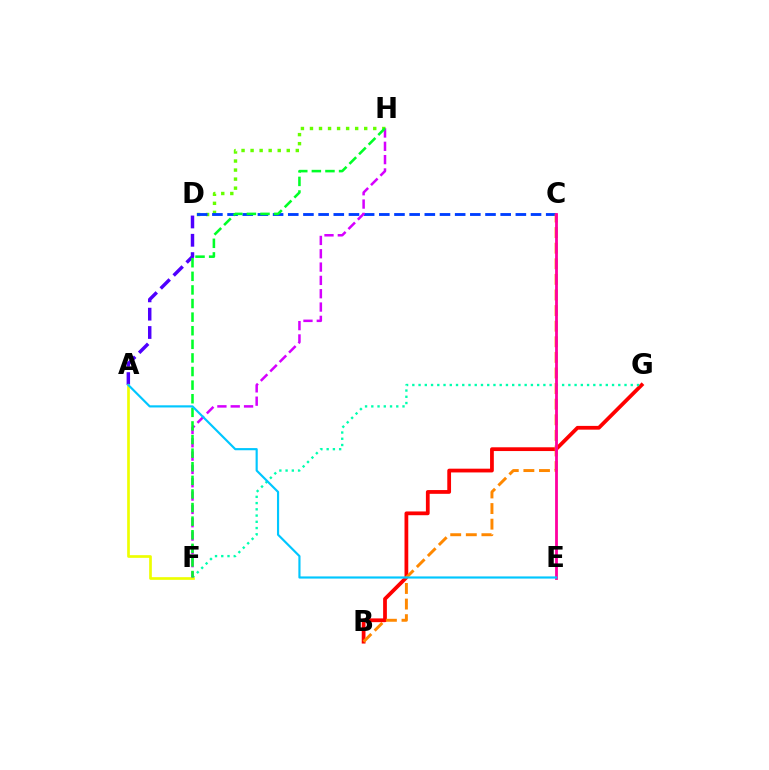{('D', 'H'): [{'color': '#66ff00', 'line_style': 'dotted', 'thickness': 2.46}], ('C', 'D'): [{'color': '#003fff', 'line_style': 'dashed', 'thickness': 2.06}], ('B', 'G'): [{'color': '#ff0000', 'line_style': 'solid', 'thickness': 2.71}], ('B', 'C'): [{'color': '#ff8800', 'line_style': 'dashed', 'thickness': 2.12}], ('F', 'G'): [{'color': '#00ffaf', 'line_style': 'dotted', 'thickness': 1.7}], ('A', 'D'): [{'color': '#4f00ff', 'line_style': 'dashed', 'thickness': 2.49}], ('A', 'F'): [{'color': '#eeff00', 'line_style': 'solid', 'thickness': 1.93}], ('F', 'H'): [{'color': '#d600ff', 'line_style': 'dashed', 'thickness': 1.81}, {'color': '#00ff27', 'line_style': 'dashed', 'thickness': 1.85}], ('C', 'E'): [{'color': '#ff00a0', 'line_style': 'solid', 'thickness': 2.01}], ('A', 'E'): [{'color': '#00c7ff', 'line_style': 'solid', 'thickness': 1.56}]}